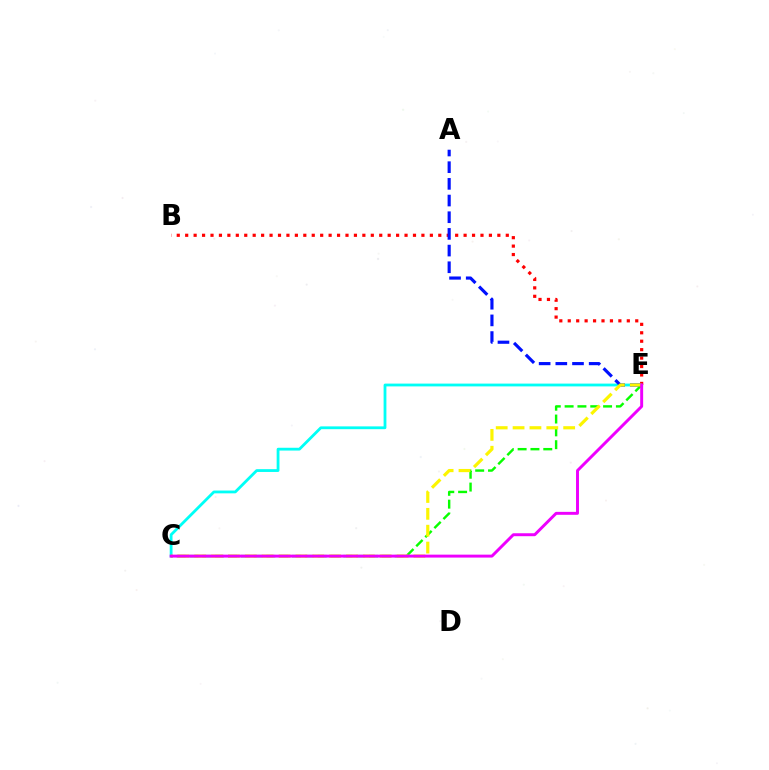{('C', 'E'): [{'color': '#00fff6', 'line_style': 'solid', 'thickness': 2.02}, {'color': '#08ff00', 'line_style': 'dashed', 'thickness': 1.74}, {'color': '#fcf500', 'line_style': 'dashed', 'thickness': 2.29}, {'color': '#ee00ff', 'line_style': 'solid', 'thickness': 2.12}], ('B', 'E'): [{'color': '#ff0000', 'line_style': 'dotted', 'thickness': 2.29}], ('A', 'E'): [{'color': '#0010ff', 'line_style': 'dashed', 'thickness': 2.27}]}